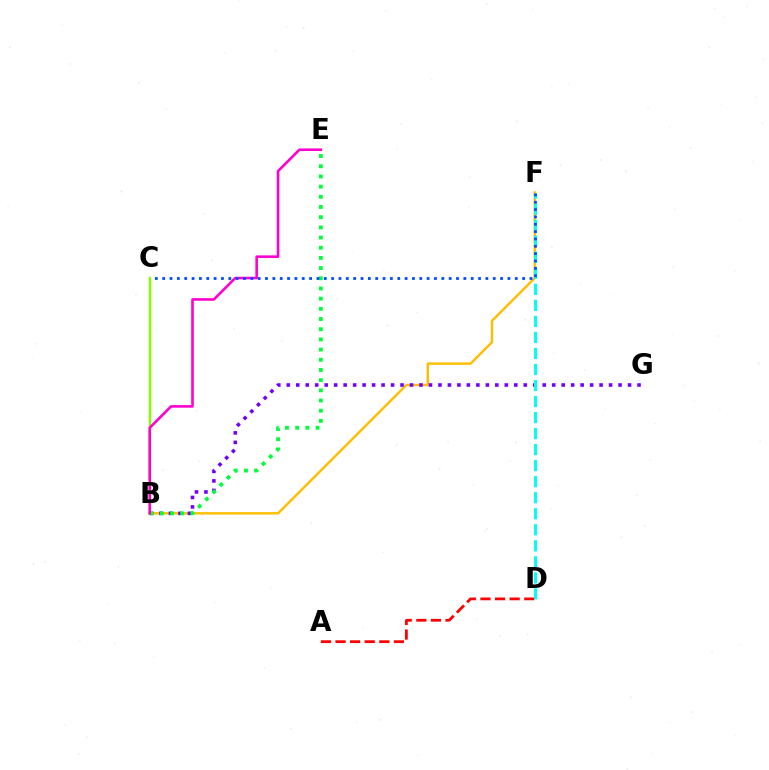{('B', 'F'): [{'color': '#ffbd00', 'line_style': 'solid', 'thickness': 1.74}], ('B', 'G'): [{'color': '#7200ff', 'line_style': 'dotted', 'thickness': 2.58}], ('B', 'E'): [{'color': '#00ff39', 'line_style': 'dotted', 'thickness': 2.77}, {'color': '#ff00cf', 'line_style': 'solid', 'thickness': 1.87}], ('B', 'C'): [{'color': '#84ff00', 'line_style': 'solid', 'thickness': 1.75}], ('A', 'D'): [{'color': '#ff0000', 'line_style': 'dashed', 'thickness': 1.98}], ('D', 'F'): [{'color': '#00fff6', 'line_style': 'dashed', 'thickness': 2.18}], ('C', 'F'): [{'color': '#004bff', 'line_style': 'dotted', 'thickness': 2.0}]}